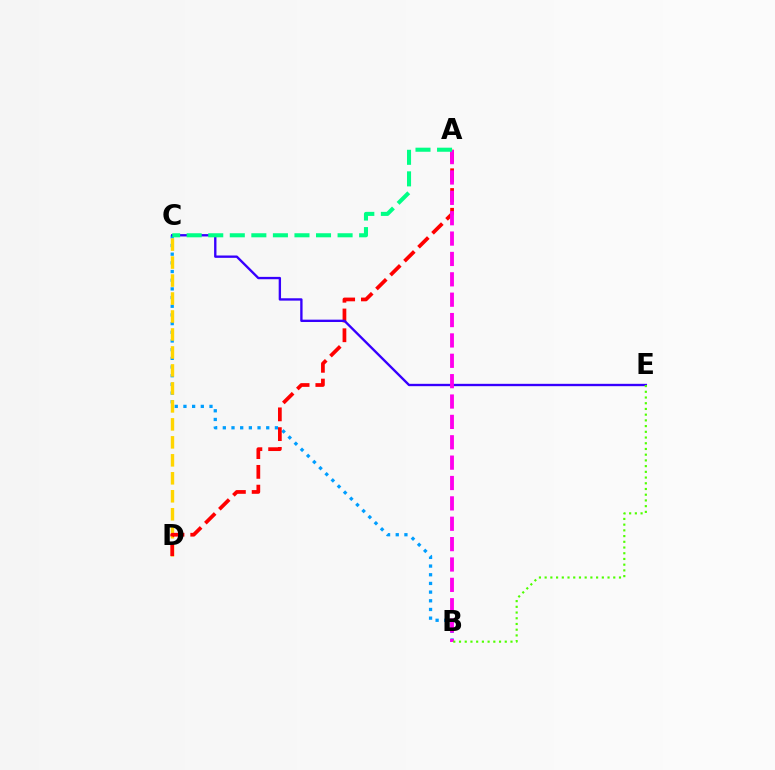{('B', 'C'): [{'color': '#009eff', 'line_style': 'dotted', 'thickness': 2.36}], ('C', 'D'): [{'color': '#ffd500', 'line_style': 'dashed', 'thickness': 2.44}], ('A', 'D'): [{'color': '#ff0000', 'line_style': 'dashed', 'thickness': 2.68}], ('C', 'E'): [{'color': '#3700ff', 'line_style': 'solid', 'thickness': 1.69}], ('A', 'B'): [{'color': '#ff00ed', 'line_style': 'dashed', 'thickness': 2.77}], ('A', 'C'): [{'color': '#00ff86', 'line_style': 'dashed', 'thickness': 2.93}], ('B', 'E'): [{'color': '#4fff00', 'line_style': 'dotted', 'thickness': 1.55}]}